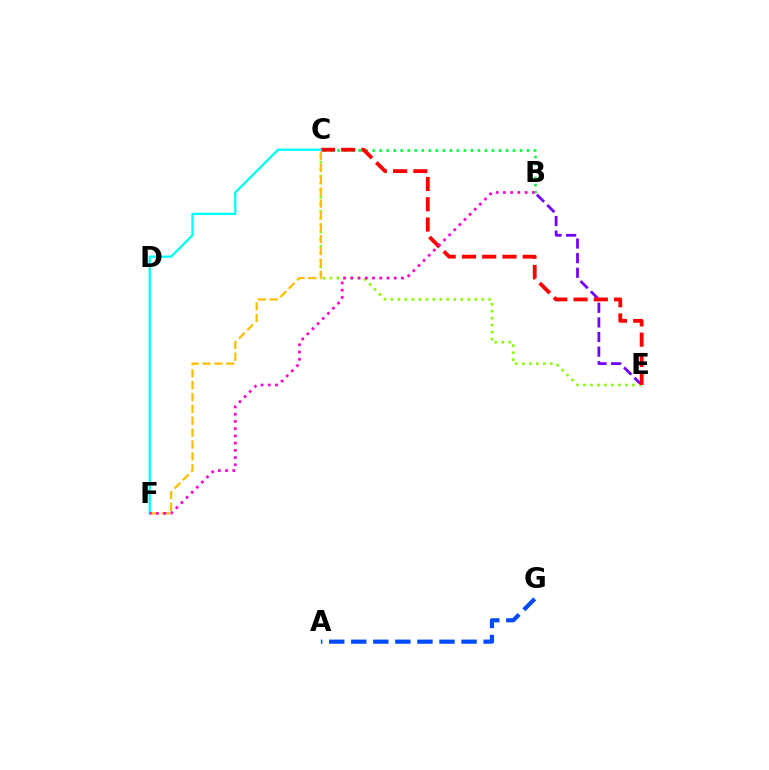{('B', 'E'): [{'color': '#7200ff', 'line_style': 'dashed', 'thickness': 1.99}], ('B', 'C'): [{'color': '#00ff39', 'line_style': 'dotted', 'thickness': 1.91}], ('C', 'E'): [{'color': '#84ff00', 'line_style': 'dotted', 'thickness': 1.9}, {'color': '#ff0000', 'line_style': 'dashed', 'thickness': 2.75}], ('C', 'F'): [{'color': '#00fff6', 'line_style': 'solid', 'thickness': 1.67}, {'color': '#ffbd00', 'line_style': 'dashed', 'thickness': 1.61}], ('A', 'G'): [{'color': '#004bff', 'line_style': 'dashed', 'thickness': 3.0}], ('B', 'F'): [{'color': '#ff00cf', 'line_style': 'dotted', 'thickness': 1.97}]}